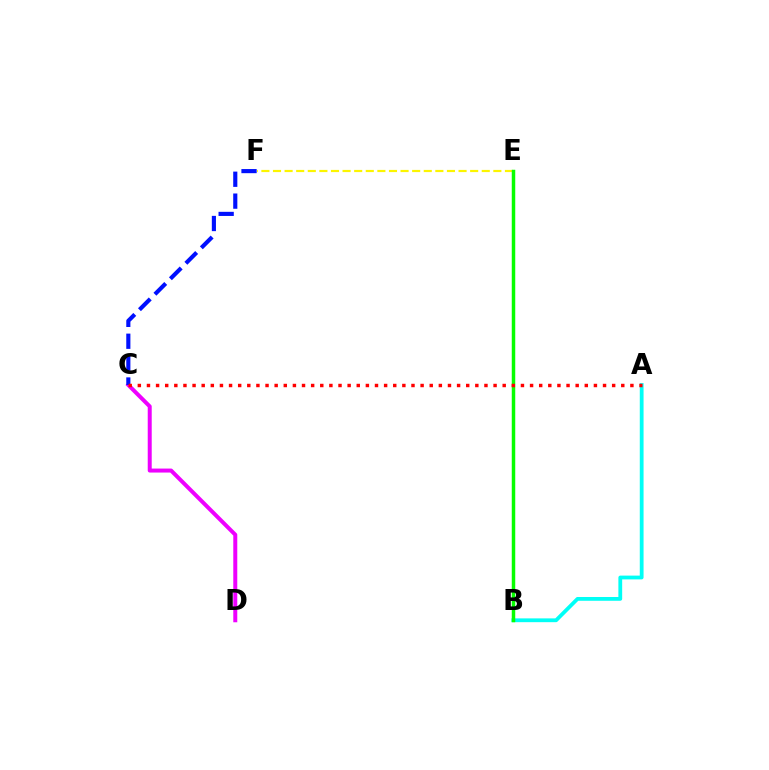{('C', 'D'): [{'color': '#ee00ff', 'line_style': 'solid', 'thickness': 2.87}], ('E', 'F'): [{'color': '#fcf500', 'line_style': 'dashed', 'thickness': 1.58}], ('A', 'B'): [{'color': '#00fff6', 'line_style': 'solid', 'thickness': 2.73}], ('B', 'E'): [{'color': '#08ff00', 'line_style': 'solid', 'thickness': 2.5}], ('C', 'F'): [{'color': '#0010ff', 'line_style': 'dashed', 'thickness': 2.97}], ('A', 'C'): [{'color': '#ff0000', 'line_style': 'dotted', 'thickness': 2.48}]}